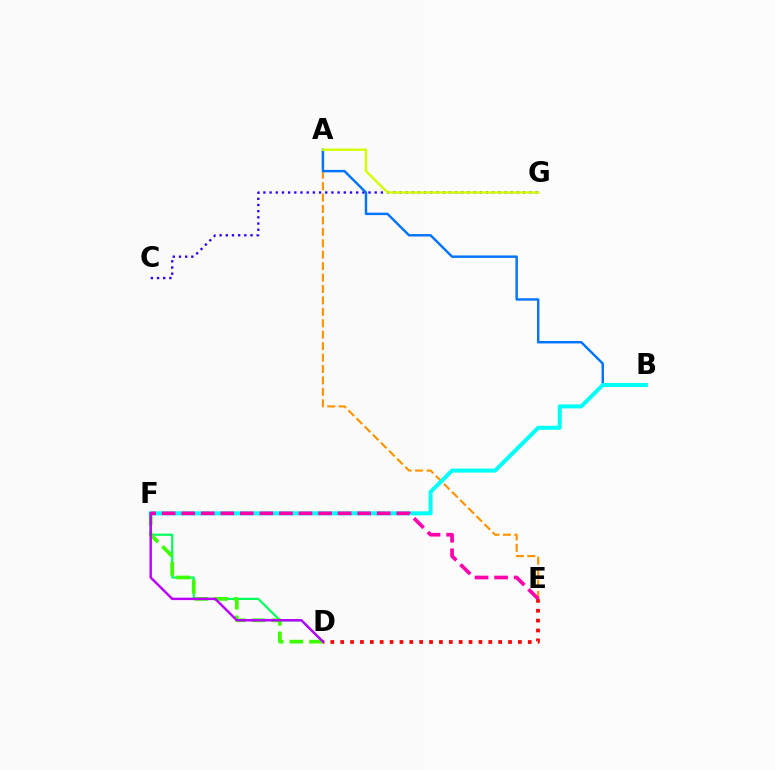{('C', 'G'): [{'color': '#2500ff', 'line_style': 'dotted', 'thickness': 1.68}], ('D', 'F'): [{'color': '#00ff5c', 'line_style': 'solid', 'thickness': 1.56}, {'color': '#3dff00', 'line_style': 'dashed', 'thickness': 2.68}, {'color': '#b900ff', 'line_style': 'solid', 'thickness': 1.76}], ('A', 'E'): [{'color': '#ff9400', 'line_style': 'dashed', 'thickness': 1.55}], ('A', 'B'): [{'color': '#0074ff', 'line_style': 'solid', 'thickness': 1.76}], ('D', 'E'): [{'color': '#ff0000', 'line_style': 'dotted', 'thickness': 2.68}], ('B', 'F'): [{'color': '#00fff6', 'line_style': 'solid', 'thickness': 2.89}], ('A', 'G'): [{'color': '#d1ff00', 'line_style': 'solid', 'thickness': 1.73}], ('E', 'F'): [{'color': '#ff00ac', 'line_style': 'dashed', 'thickness': 2.66}]}